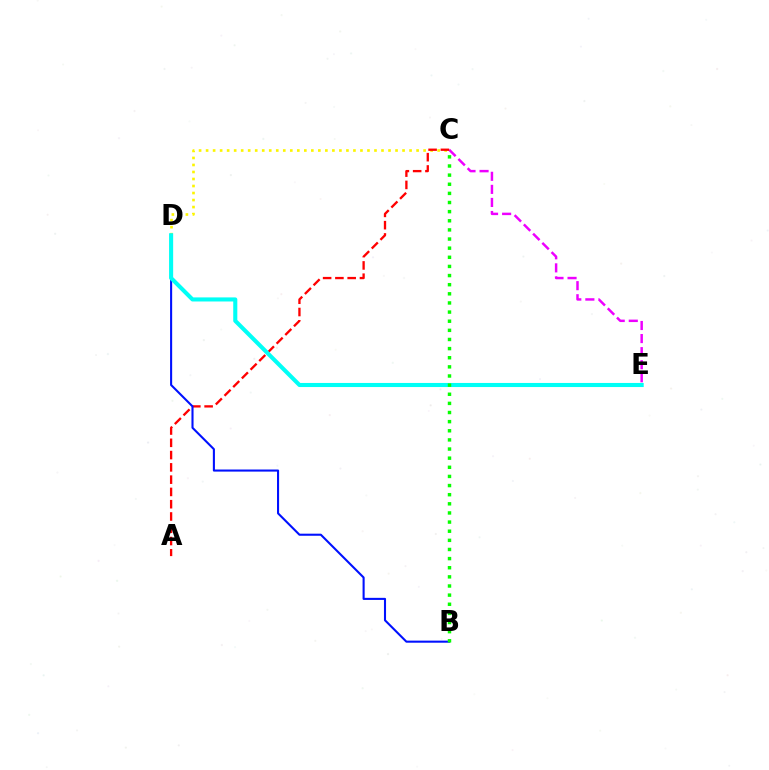{('C', 'D'): [{'color': '#fcf500', 'line_style': 'dotted', 'thickness': 1.91}], ('C', 'E'): [{'color': '#ee00ff', 'line_style': 'dashed', 'thickness': 1.78}], ('A', 'C'): [{'color': '#ff0000', 'line_style': 'dashed', 'thickness': 1.67}], ('B', 'D'): [{'color': '#0010ff', 'line_style': 'solid', 'thickness': 1.5}], ('D', 'E'): [{'color': '#00fff6', 'line_style': 'solid', 'thickness': 2.94}], ('B', 'C'): [{'color': '#08ff00', 'line_style': 'dotted', 'thickness': 2.48}]}